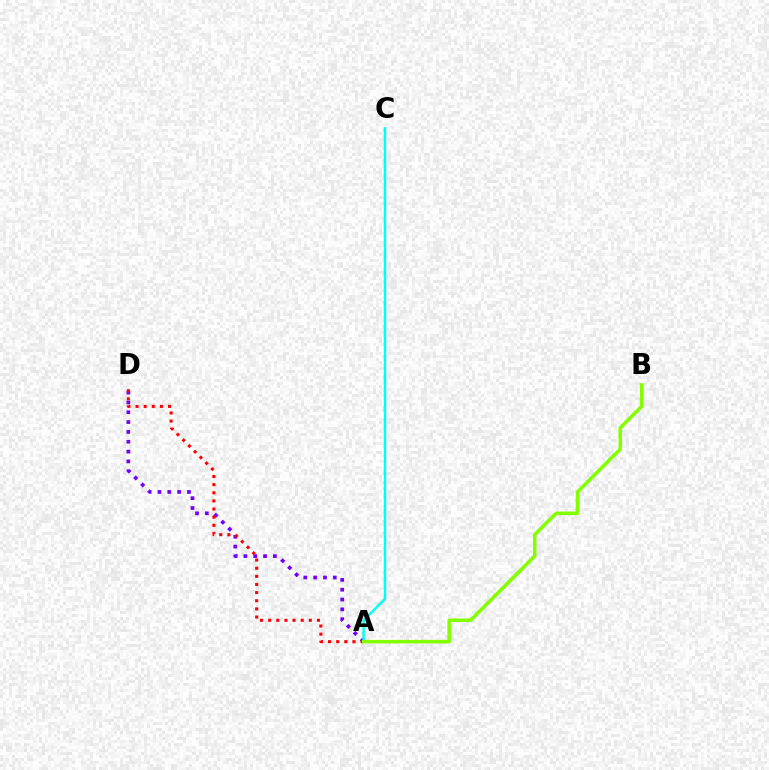{('A', 'D'): [{'color': '#7200ff', 'line_style': 'dotted', 'thickness': 2.67}, {'color': '#ff0000', 'line_style': 'dotted', 'thickness': 2.21}], ('A', 'C'): [{'color': '#00fff6', 'line_style': 'solid', 'thickness': 1.75}], ('A', 'B'): [{'color': '#84ff00', 'line_style': 'solid', 'thickness': 2.56}]}